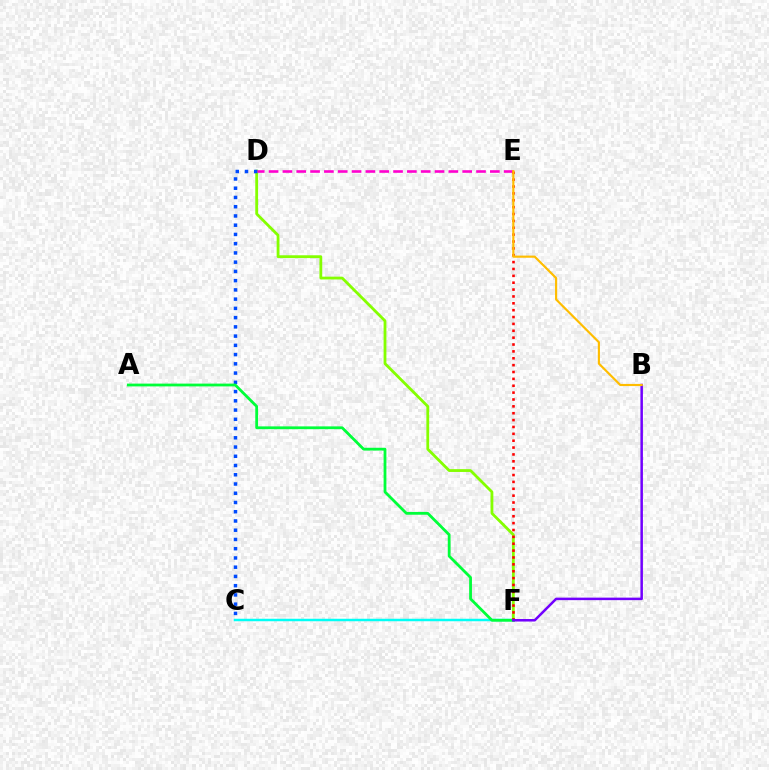{('D', 'F'): [{'color': '#84ff00', 'line_style': 'solid', 'thickness': 2.01}], ('C', 'F'): [{'color': '#00fff6', 'line_style': 'solid', 'thickness': 1.78}], ('C', 'D'): [{'color': '#004bff', 'line_style': 'dotted', 'thickness': 2.51}], ('D', 'E'): [{'color': '#ff00cf', 'line_style': 'dashed', 'thickness': 1.88}], ('E', 'F'): [{'color': '#ff0000', 'line_style': 'dotted', 'thickness': 1.87}], ('A', 'F'): [{'color': '#00ff39', 'line_style': 'solid', 'thickness': 2.01}], ('B', 'F'): [{'color': '#7200ff', 'line_style': 'solid', 'thickness': 1.81}], ('B', 'E'): [{'color': '#ffbd00', 'line_style': 'solid', 'thickness': 1.55}]}